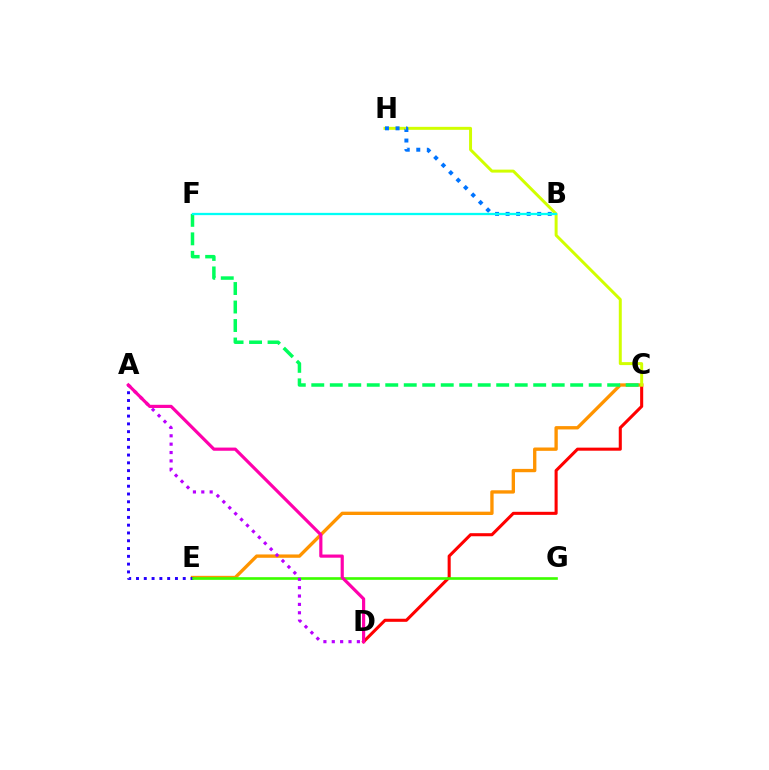{('C', 'D'): [{'color': '#ff0000', 'line_style': 'solid', 'thickness': 2.21}], ('C', 'E'): [{'color': '#ff9400', 'line_style': 'solid', 'thickness': 2.4}], ('A', 'E'): [{'color': '#2500ff', 'line_style': 'dotted', 'thickness': 2.12}], ('C', 'F'): [{'color': '#00ff5c', 'line_style': 'dashed', 'thickness': 2.51}], ('C', 'H'): [{'color': '#d1ff00', 'line_style': 'solid', 'thickness': 2.14}], ('B', 'H'): [{'color': '#0074ff', 'line_style': 'dotted', 'thickness': 2.86}], ('B', 'F'): [{'color': '#00fff6', 'line_style': 'solid', 'thickness': 1.64}], ('E', 'G'): [{'color': '#3dff00', 'line_style': 'solid', 'thickness': 1.9}], ('A', 'D'): [{'color': '#b900ff', 'line_style': 'dotted', 'thickness': 2.27}, {'color': '#ff00ac', 'line_style': 'solid', 'thickness': 2.29}]}